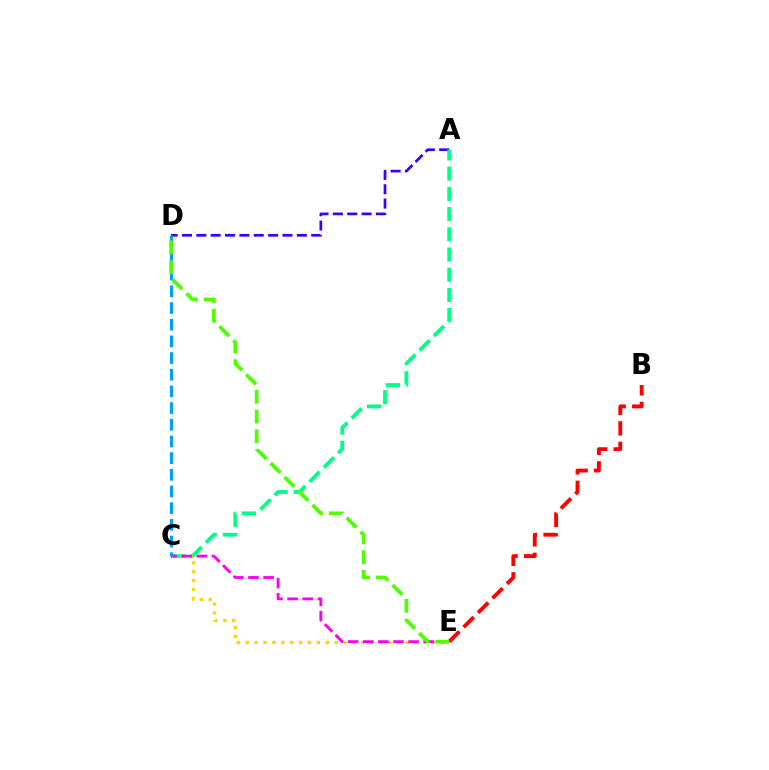{('A', 'D'): [{'color': '#3700ff', 'line_style': 'dashed', 'thickness': 1.95}], ('A', 'C'): [{'color': '#00ff86', 'line_style': 'dashed', 'thickness': 2.74}], ('B', 'E'): [{'color': '#ff0000', 'line_style': 'dashed', 'thickness': 2.78}], ('C', 'E'): [{'color': '#ffd500', 'line_style': 'dotted', 'thickness': 2.42}, {'color': '#ff00ed', 'line_style': 'dashed', 'thickness': 2.06}], ('C', 'D'): [{'color': '#009eff', 'line_style': 'dashed', 'thickness': 2.27}], ('D', 'E'): [{'color': '#4fff00', 'line_style': 'dashed', 'thickness': 2.68}]}